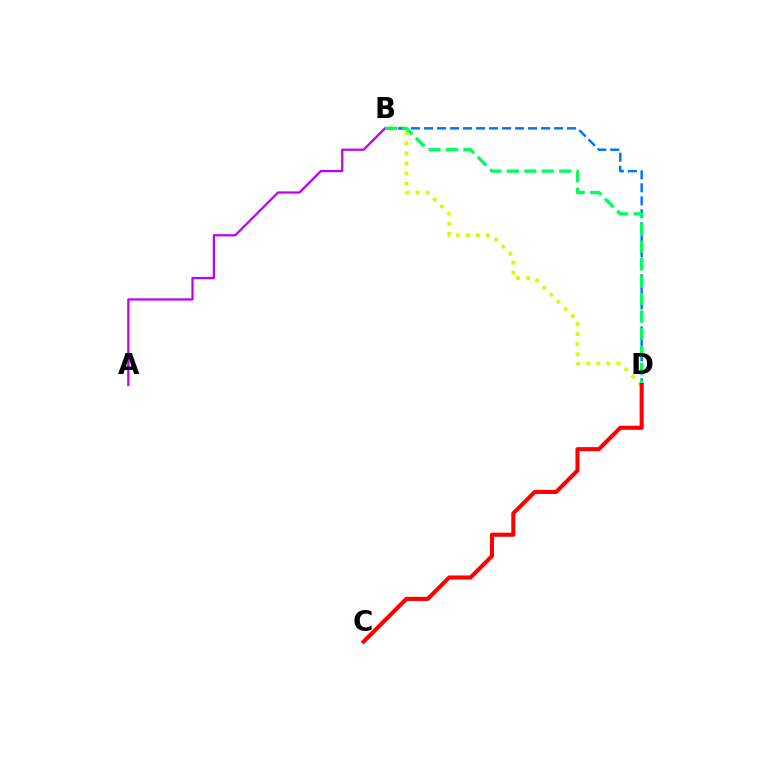{('A', 'B'): [{'color': '#b900ff', 'line_style': 'solid', 'thickness': 1.61}], ('B', 'D'): [{'color': '#d1ff00', 'line_style': 'dotted', 'thickness': 2.73}, {'color': '#0074ff', 'line_style': 'dashed', 'thickness': 1.77}, {'color': '#00ff5c', 'line_style': 'dashed', 'thickness': 2.37}], ('C', 'D'): [{'color': '#ff0000', 'line_style': 'solid', 'thickness': 2.94}]}